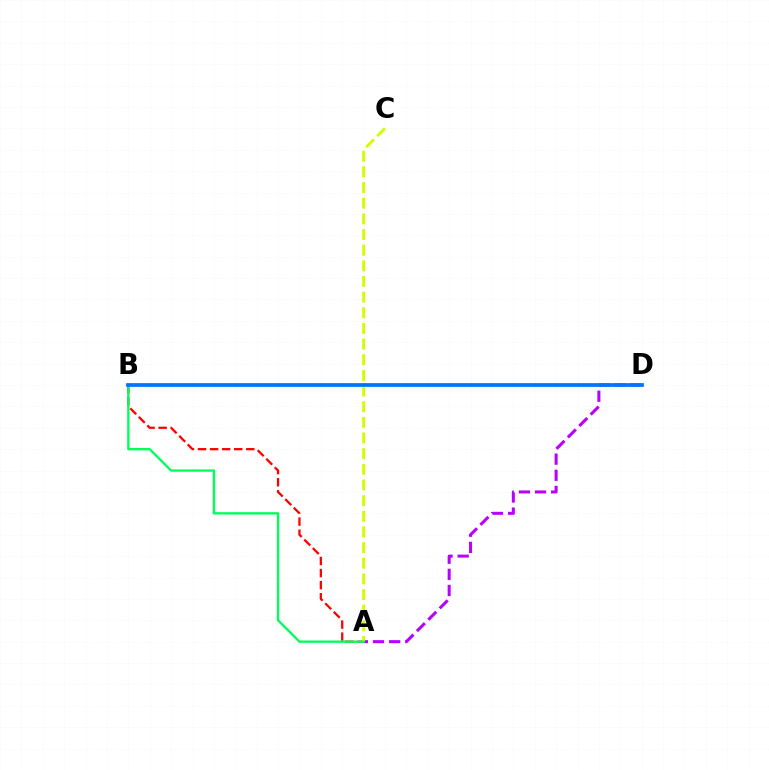{('A', 'B'): [{'color': '#ff0000', 'line_style': 'dashed', 'thickness': 1.64}, {'color': '#00ff5c', 'line_style': 'solid', 'thickness': 1.68}], ('A', 'D'): [{'color': '#b900ff', 'line_style': 'dashed', 'thickness': 2.19}], ('A', 'C'): [{'color': '#d1ff00', 'line_style': 'dashed', 'thickness': 2.13}], ('B', 'D'): [{'color': '#0074ff', 'line_style': 'solid', 'thickness': 2.68}]}